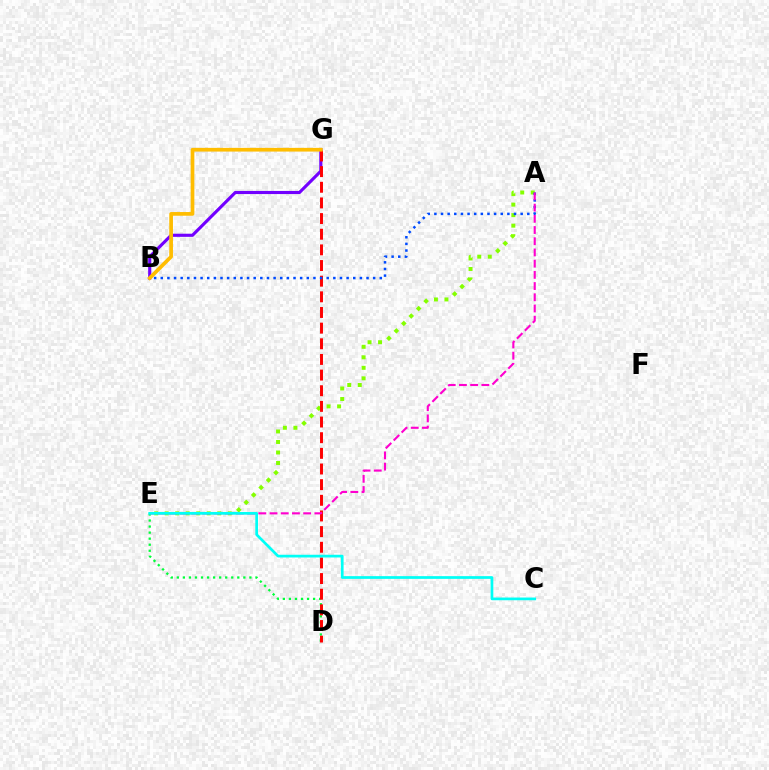{('D', 'E'): [{'color': '#00ff39', 'line_style': 'dotted', 'thickness': 1.64}], ('A', 'E'): [{'color': '#84ff00', 'line_style': 'dotted', 'thickness': 2.86}, {'color': '#ff00cf', 'line_style': 'dashed', 'thickness': 1.52}], ('B', 'G'): [{'color': '#7200ff', 'line_style': 'solid', 'thickness': 2.25}, {'color': '#ffbd00', 'line_style': 'solid', 'thickness': 2.66}], ('D', 'G'): [{'color': '#ff0000', 'line_style': 'dashed', 'thickness': 2.13}], ('A', 'B'): [{'color': '#004bff', 'line_style': 'dotted', 'thickness': 1.8}], ('C', 'E'): [{'color': '#00fff6', 'line_style': 'solid', 'thickness': 1.96}]}